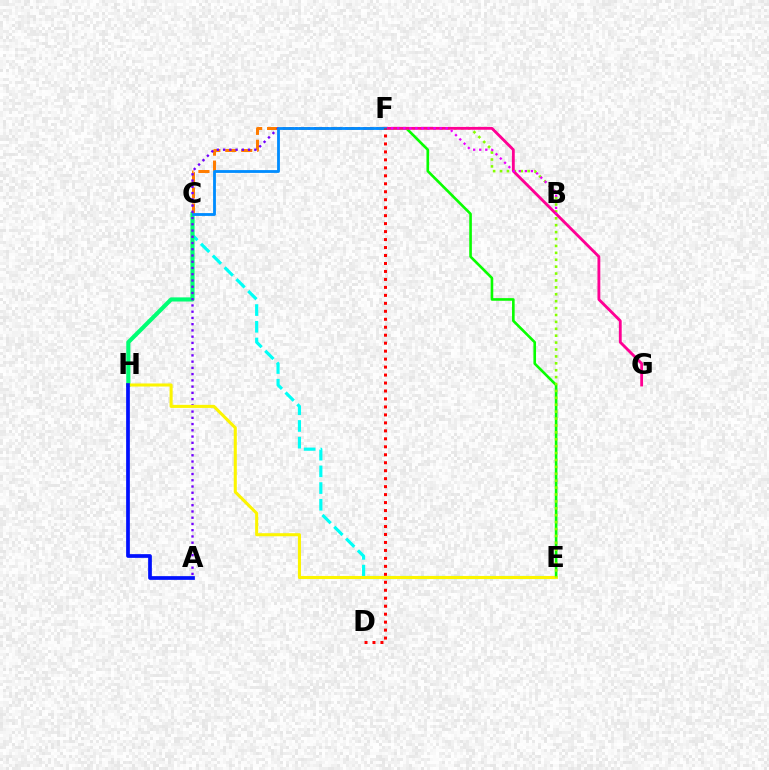{('C', 'E'): [{'color': '#00fff6', 'line_style': 'dashed', 'thickness': 2.27}], ('E', 'F'): [{'color': '#08ff00', 'line_style': 'solid', 'thickness': 1.89}, {'color': '#84ff00', 'line_style': 'dotted', 'thickness': 1.88}], ('C', 'H'): [{'color': '#00ff74', 'line_style': 'solid', 'thickness': 2.98}], ('C', 'F'): [{'color': '#ff7c00', 'line_style': 'dashed', 'thickness': 2.17}, {'color': '#008cff', 'line_style': 'solid', 'thickness': 2.03}], ('A', 'F'): [{'color': '#7200ff', 'line_style': 'dotted', 'thickness': 1.7}], ('E', 'H'): [{'color': '#fcf500', 'line_style': 'solid', 'thickness': 2.21}], ('A', 'H'): [{'color': '#0010ff', 'line_style': 'solid', 'thickness': 2.68}], ('F', 'G'): [{'color': '#ff0094', 'line_style': 'solid', 'thickness': 2.05}], ('B', 'F'): [{'color': '#ee00ff', 'line_style': 'dotted', 'thickness': 1.65}], ('D', 'F'): [{'color': '#ff0000', 'line_style': 'dotted', 'thickness': 2.17}]}